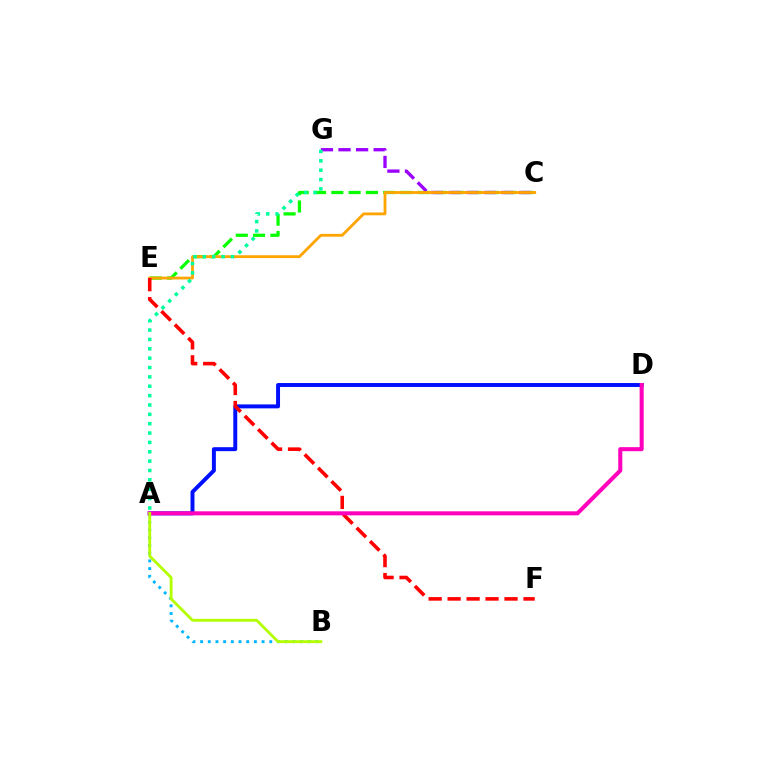{('C', 'E'): [{'color': '#08ff00', 'line_style': 'dashed', 'thickness': 2.35}, {'color': '#ffa500', 'line_style': 'solid', 'thickness': 2.03}], ('C', 'G'): [{'color': '#9b00ff', 'line_style': 'dashed', 'thickness': 2.39}], ('A', 'B'): [{'color': '#00b5ff', 'line_style': 'dotted', 'thickness': 2.09}, {'color': '#b3ff00', 'line_style': 'solid', 'thickness': 2.04}], ('A', 'D'): [{'color': '#0010ff', 'line_style': 'solid', 'thickness': 2.84}, {'color': '#ff00bd', 'line_style': 'solid', 'thickness': 2.91}], ('E', 'F'): [{'color': '#ff0000', 'line_style': 'dashed', 'thickness': 2.58}], ('A', 'G'): [{'color': '#00ff9d', 'line_style': 'dotted', 'thickness': 2.54}]}